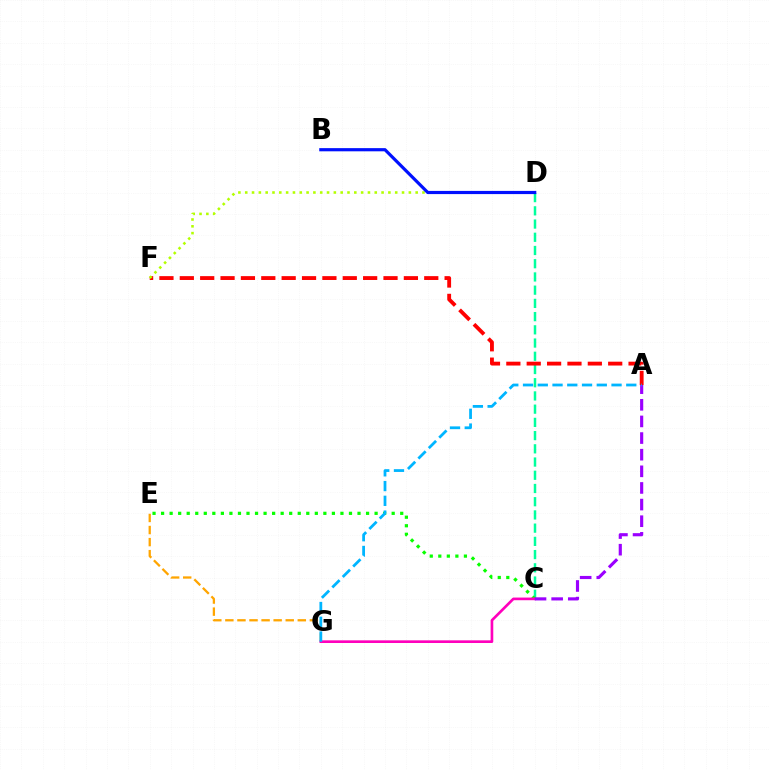{('C', 'D'): [{'color': '#00ff9d', 'line_style': 'dashed', 'thickness': 1.8}], ('E', 'G'): [{'color': '#ffa500', 'line_style': 'dashed', 'thickness': 1.64}], ('C', 'E'): [{'color': '#08ff00', 'line_style': 'dotted', 'thickness': 2.32}], ('C', 'G'): [{'color': '#ff00bd', 'line_style': 'solid', 'thickness': 1.92}], ('A', 'F'): [{'color': '#ff0000', 'line_style': 'dashed', 'thickness': 2.77}], ('D', 'F'): [{'color': '#b3ff00', 'line_style': 'dotted', 'thickness': 1.85}], ('A', 'C'): [{'color': '#9b00ff', 'line_style': 'dashed', 'thickness': 2.26}], ('B', 'D'): [{'color': '#0010ff', 'line_style': 'solid', 'thickness': 2.29}], ('A', 'G'): [{'color': '#00b5ff', 'line_style': 'dashed', 'thickness': 2.0}]}